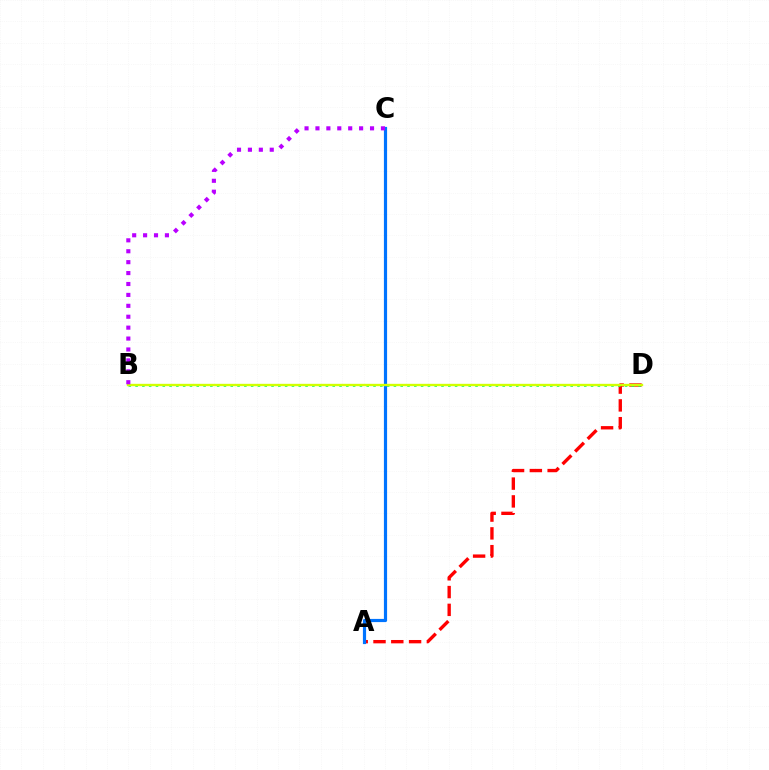{('A', 'D'): [{'color': '#ff0000', 'line_style': 'dashed', 'thickness': 2.42}], ('B', 'D'): [{'color': '#00ff5c', 'line_style': 'dotted', 'thickness': 1.85}, {'color': '#d1ff00', 'line_style': 'solid', 'thickness': 1.69}], ('A', 'C'): [{'color': '#0074ff', 'line_style': 'solid', 'thickness': 2.29}], ('B', 'C'): [{'color': '#b900ff', 'line_style': 'dotted', 'thickness': 2.97}]}